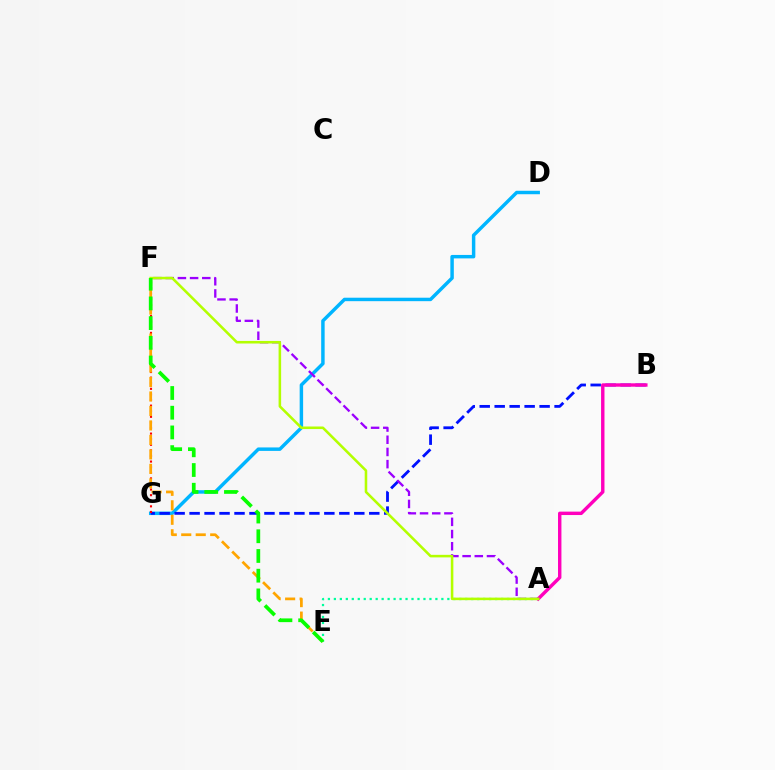{('A', 'E'): [{'color': '#00ff9d', 'line_style': 'dotted', 'thickness': 1.62}], ('D', 'G'): [{'color': '#00b5ff', 'line_style': 'solid', 'thickness': 2.49}], ('B', 'G'): [{'color': '#0010ff', 'line_style': 'dashed', 'thickness': 2.03}], ('A', 'F'): [{'color': '#9b00ff', 'line_style': 'dashed', 'thickness': 1.66}, {'color': '#b3ff00', 'line_style': 'solid', 'thickness': 1.84}], ('F', 'G'): [{'color': '#ff0000', 'line_style': 'dotted', 'thickness': 1.52}], ('A', 'B'): [{'color': '#ff00bd', 'line_style': 'solid', 'thickness': 2.45}], ('E', 'F'): [{'color': '#ffa500', 'line_style': 'dashed', 'thickness': 1.97}, {'color': '#08ff00', 'line_style': 'dashed', 'thickness': 2.68}]}